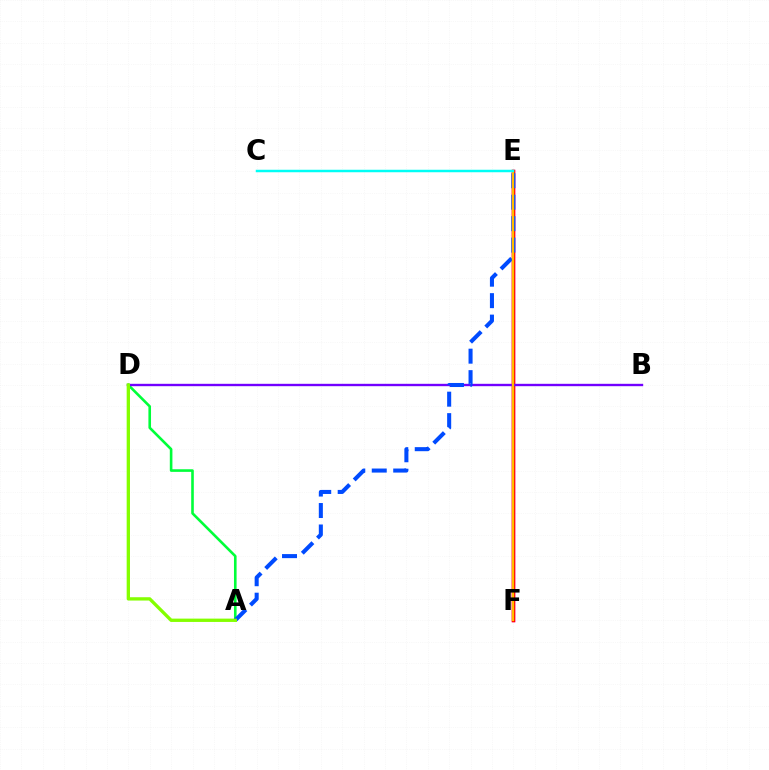{('E', 'F'): [{'color': '#ff00cf', 'line_style': 'solid', 'thickness': 2.51}, {'color': '#ff0000', 'line_style': 'solid', 'thickness': 2.47}, {'color': '#ffbd00', 'line_style': 'solid', 'thickness': 1.65}], ('A', 'D'): [{'color': '#00ff39', 'line_style': 'solid', 'thickness': 1.88}, {'color': '#84ff00', 'line_style': 'solid', 'thickness': 2.39}], ('B', 'D'): [{'color': '#7200ff', 'line_style': 'solid', 'thickness': 1.71}], ('A', 'E'): [{'color': '#004bff', 'line_style': 'dashed', 'thickness': 2.92}], ('C', 'E'): [{'color': '#00fff6', 'line_style': 'solid', 'thickness': 1.79}]}